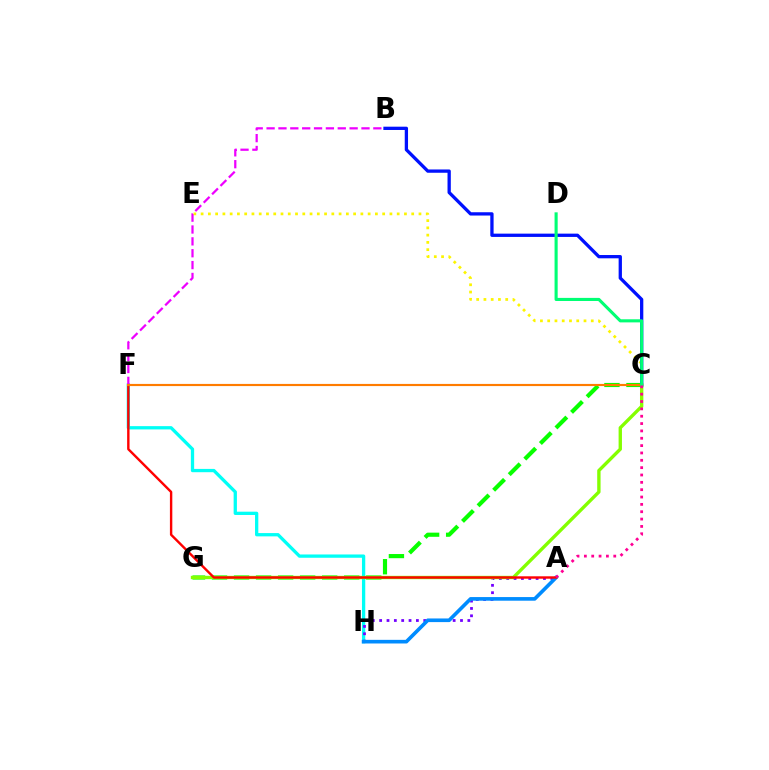{('F', 'H'): [{'color': '#00fff6', 'line_style': 'solid', 'thickness': 2.37}], ('C', 'G'): [{'color': '#08ff00', 'line_style': 'dashed', 'thickness': 2.99}, {'color': '#84ff00', 'line_style': 'solid', 'thickness': 2.42}], ('A', 'H'): [{'color': '#7200ff', 'line_style': 'dotted', 'thickness': 2.0}, {'color': '#008cff', 'line_style': 'solid', 'thickness': 2.62}], ('C', 'E'): [{'color': '#fcf500', 'line_style': 'dotted', 'thickness': 1.97}], ('A', 'F'): [{'color': '#ff0000', 'line_style': 'solid', 'thickness': 1.73}], ('B', 'F'): [{'color': '#ee00ff', 'line_style': 'dashed', 'thickness': 1.61}], ('B', 'C'): [{'color': '#0010ff', 'line_style': 'solid', 'thickness': 2.37}], ('C', 'F'): [{'color': '#ff7c00', 'line_style': 'solid', 'thickness': 1.55}], ('C', 'D'): [{'color': '#00ff74', 'line_style': 'solid', 'thickness': 2.23}], ('A', 'C'): [{'color': '#ff0094', 'line_style': 'dotted', 'thickness': 2.0}]}